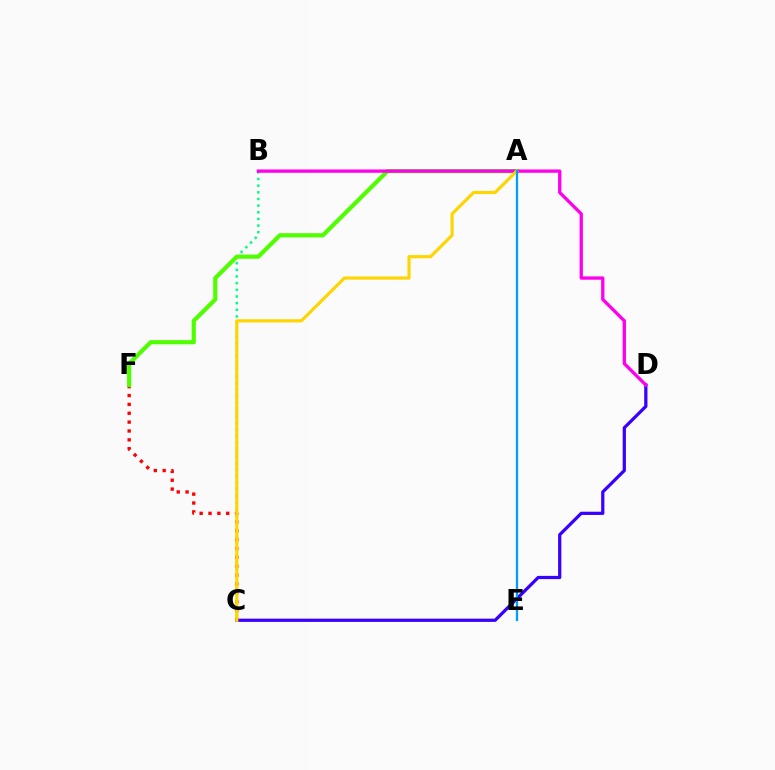{('C', 'D'): [{'color': '#3700ff', 'line_style': 'solid', 'thickness': 2.32}], ('B', 'C'): [{'color': '#00ff86', 'line_style': 'dotted', 'thickness': 1.81}], ('C', 'F'): [{'color': '#ff0000', 'line_style': 'dotted', 'thickness': 2.41}], ('A', 'F'): [{'color': '#4fff00', 'line_style': 'solid', 'thickness': 3.0}], ('B', 'D'): [{'color': '#ff00ed', 'line_style': 'solid', 'thickness': 2.38}], ('A', 'C'): [{'color': '#ffd500', 'line_style': 'solid', 'thickness': 2.26}], ('A', 'E'): [{'color': '#009eff', 'line_style': 'solid', 'thickness': 1.64}]}